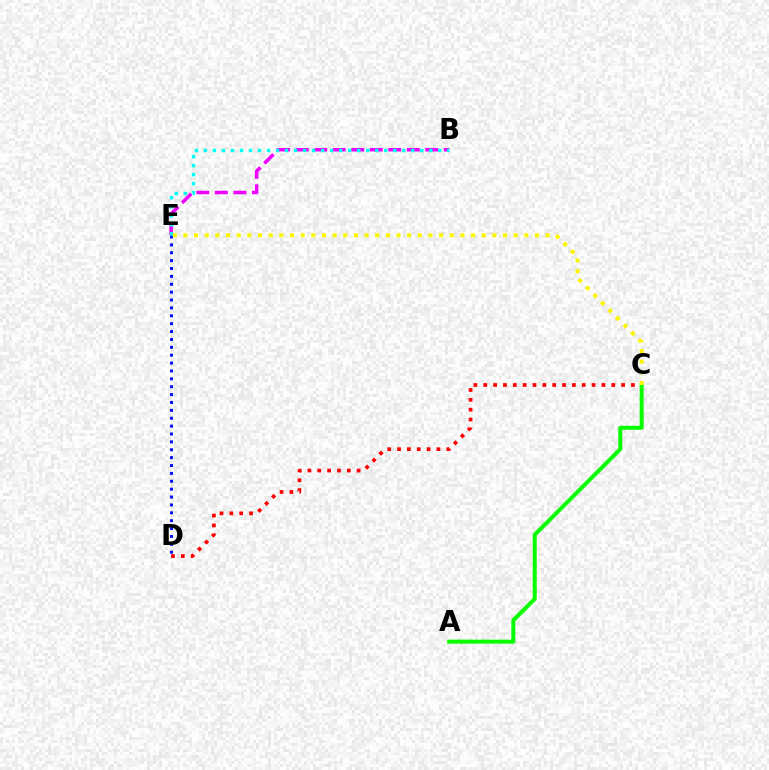{('B', 'E'): [{'color': '#ee00ff', 'line_style': 'dashed', 'thickness': 2.51}, {'color': '#00fff6', 'line_style': 'dotted', 'thickness': 2.45}], ('C', 'D'): [{'color': '#ff0000', 'line_style': 'dotted', 'thickness': 2.68}], ('D', 'E'): [{'color': '#0010ff', 'line_style': 'dotted', 'thickness': 2.14}], ('A', 'C'): [{'color': '#08ff00', 'line_style': 'solid', 'thickness': 2.87}], ('C', 'E'): [{'color': '#fcf500', 'line_style': 'dotted', 'thickness': 2.89}]}